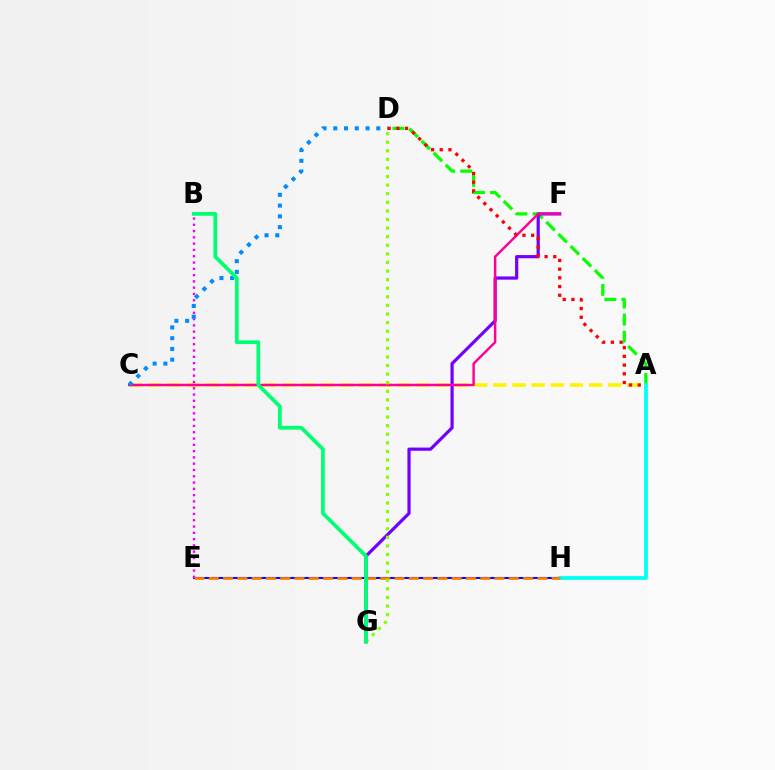{('A', 'C'): [{'color': '#fcf500', 'line_style': 'dashed', 'thickness': 2.6}], ('A', 'D'): [{'color': '#08ff00', 'line_style': 'dashed', 'thickness': 2.32}, {'color': '#ff0000', 'line_style': 'dotted', 'thickness': 2.36}], ('F', 'G'): [{'color': '#7200ff', 'line_style': 'solid', 'thickness': 2.3}], ('E', 'H'): [{'color': '#0010ff', 'line_style': 'solid', 'thickness': 1.51}, {'color': '#ff7c00', 'line_style': 'dashed', 'thickness': 1.94}], ('C', 'F'): [{'color': '#ff0094', 'line_style': 'solid', 'thickness': 1.75}], ('A', 'H'): [{'color': '#00fff6', 'line_style': 'solid', 'thickness': 2.69}], ('B', 'E'): [{'color': '#ee00ff', 'line_style': 'dotted', 'thickness': 1.71}], ('C', 'D'): [{'color': '#008cff', 'line_style': 'dotted', 'thickness': 2.92}], ('D', 'G'): [{'color': '#84ff00', 'line_style': 'dotted', 'thickness': 2.33}], ('B', 'G'): [{'color': '#00ff74', 'line_style': 'solid', 'thickness': 2.69}]}